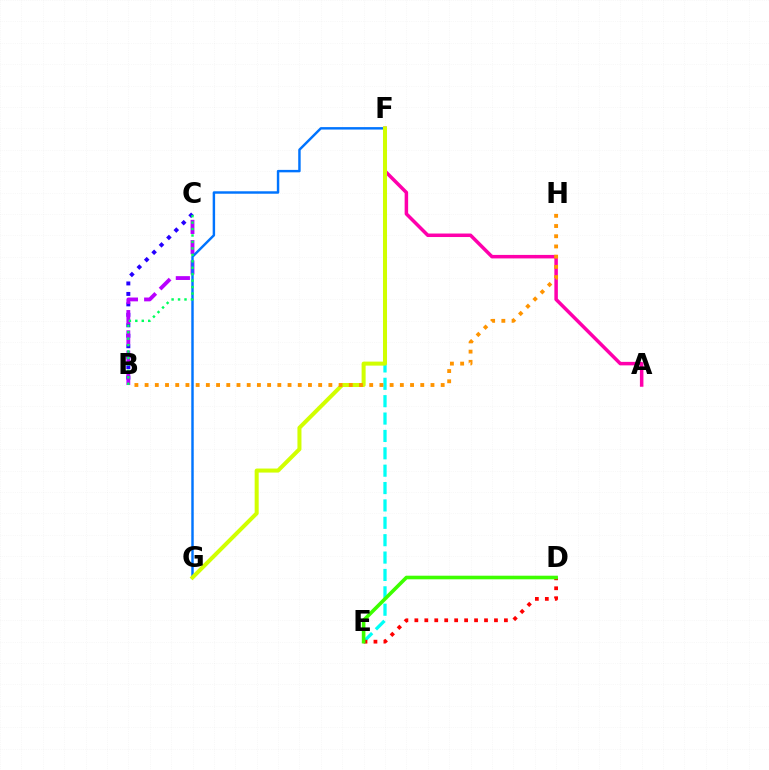{('E', 'F'): [{'color': '#00fff6', 'line_style': 'dashed', 'thickness': 2.36}], ('B', 'C'): [{'color': '#2500ff', 'line_style': 'dotted', 'thickness': 2.84}, {'color': '#b900ff', 'line_style': 'dashed', 'thickness': 2.75}, {'color': '#00ff5c', 'line_style': 'dotted', 'thickness': 1.75}], ('A', 'F'): [{'color': '#ff00ac', 'line_style': 'solid', 'thickness': 2.52}], ('D', 'E'): [{'color': '#ff0000', 'line_style': 'dotted', 'thickness': 2.7}, {'color': '#3dff00', 'line_style': 'solid', 'thickness': 2.59}], ('F', 'G'): [{'color': '#0074ff', 'line_style': 'solid', 'thickness': 1.76}, {'color': '#d1ff00', 'line_style': 'solid', 'thickness': 2.9}], ('B', 'H'): [{'color': '#ff9400', 'line_style': 'dotted', 'thickness': 2.77}]}